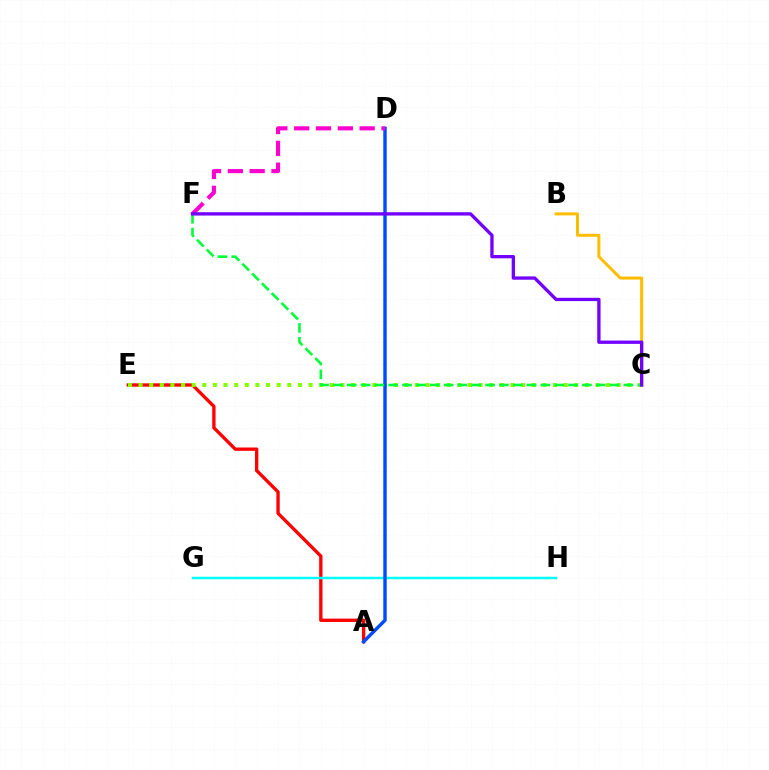{('A', 'E'): [{'color': '#ff0000', 'line_style': 'solid', 'thickness': 2.4}], ('G', 'H'): [{'color': '#00fff6', 'line_style': 'solid', 'thickness': 1.78}], ('B', 'C'): [{'color': '#ffbd00', 'line_style': 'solid', 'thickness': 2.16}], ('C', 'E'): [{'color': '#84ff00', 'line_style': 'dotted', 'thickness': 2.89}], ('A', 'D'): [{'color': '#004bff', 'line_style': 'solid', 'thickness': 2.47}], ('C', 'F'): [{'color': '#00ff39', 'line_style': 'dashed', 'thickness': 1.88}, {'color': '#7200ff', 'line_style': 'solid', 'thickness': 2.39}], ('D', 'F'): [{'color': '#ff00cf', 'line_style': 'dashed', 'thickness': 2.96}]}